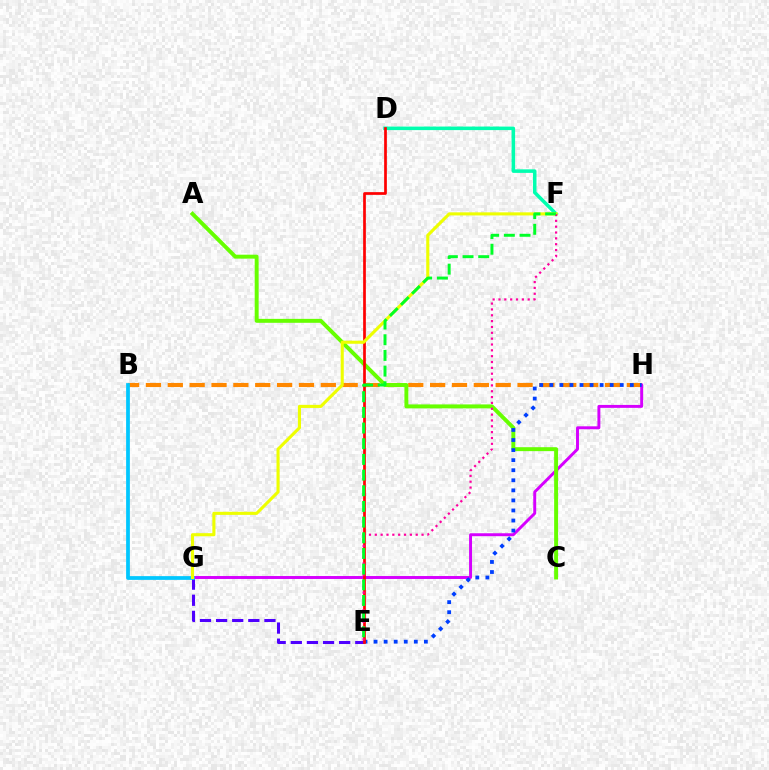{('B', 'H'): [{'color': '#ff8800', 'line_style': 'dashed', 'thickness': 2.97}], ('E', 'G'): [{'color': '#4f00ff', 'line_style': 'dashed', 'thickness': 2.19}], ('G', 'H'): [{'color': '#d600ff', 'line_style': 'solid', 'thickness': 2.11}], ('B', 'G'): [{'color': '#00c7ff', 'line_style': 'solid', 'thickness': 2.7}], ('A', 'C'): [{'color': '#66ff00', 'line_style': 'solid', 'thickness': 2.84}], ('E', 'H'): [{'color': '#003fff', 'line_style': 'dotted', 'thickness': 2.73}], ('D', 'F'): [{'color': '#00ffaf', 'line_style': 'solid', 'thickness': 2.55}], ('D', 'E'): [{'color': '#ff0000', 'line_style': 'solid', 'thickness': 1.95}], ('F', 'G'): [{'color': '#eeff00', 'line_style': 'solid', 'thickness': 2.23}], ('E', 'F'): [{'color': '#ff00a0', 'line_style': 'dotted', 'thickness': 1.59}, {'color': '#00ff27', 'line_style': 'dashed', 'thickness': 2.13}]}